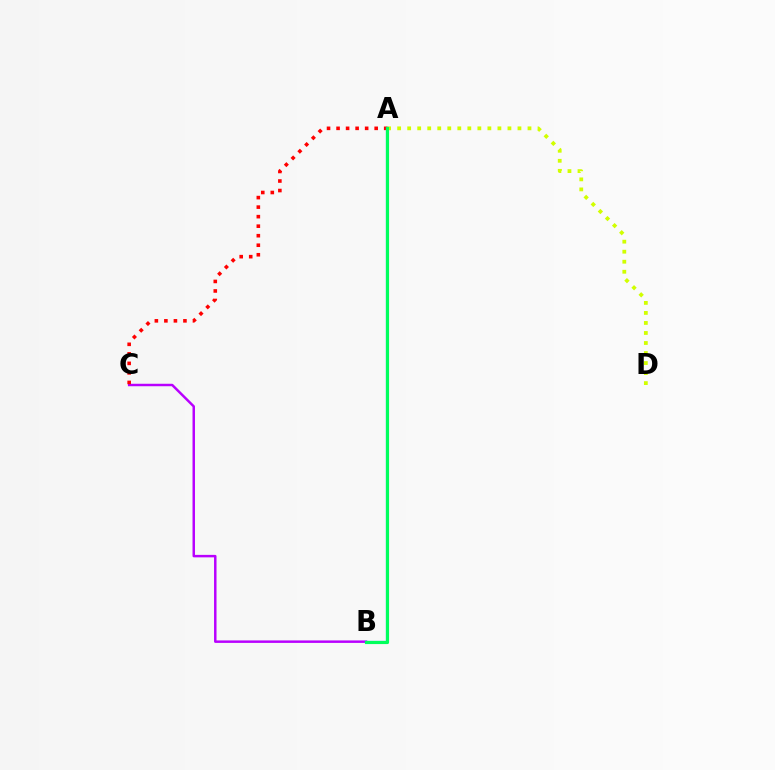{('A', 'D'): [{'color': '#d1ff00', 'line_style': 'dotted', 'thickness': 2.72}], ('B', 'C'): [{'color': '#b900ff', 'line_style': 'solid', 'thickness': 1.78}], ('A', 'C'): [{'color': '#ff0000', 'line_style': 'dotted', 'thickness': 2.59}], ('A', 'B'): [{'color': '#0074ff', 'line_style': 'solid', 'thickness': 1.58}, {'color': '#00ff5c', 'line_style': 'solid', 'thickness': 2.27}]}